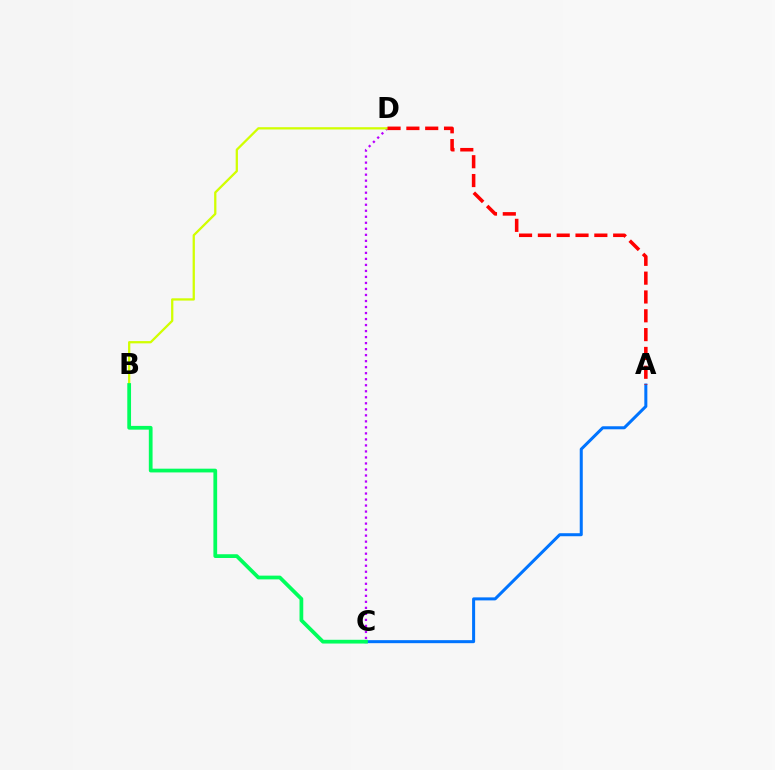{('A', 'C'): [{'color': '#0074ff', 'line_style': 'solid', 'thickness': 2.17}], ('C', 'D'): [{'color': '#b900ff', 'line_style': 'dotted', 'thickness': 1.63}], ('B', 'D'): [{'color': '#d1ff00', 'line_style': 'solid', 'thickness': 1.64}], ('A', 'D'): [{'color': '#ff0000', 'line_style': 'dashed', 'thickness': 2.56}], ('B', 'C'): [{'color': '#00ff5c', 'line_style': 'solid', 'thickness': 2.7}]}